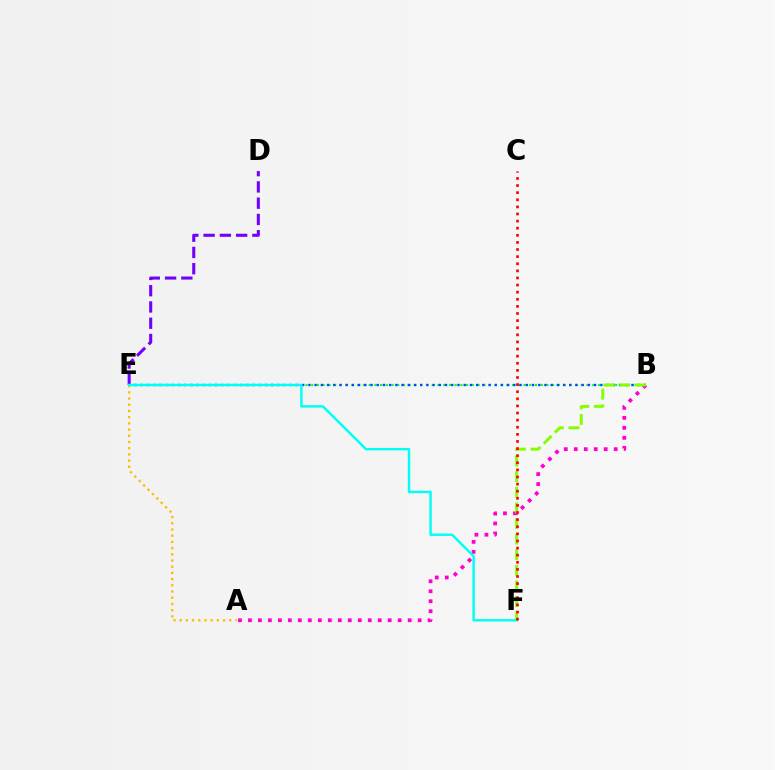{('D', 'E'): [{'color': '#7200ff', 'line_style': 'dashed', 'thickness': 2.21}], ('B', 'E'): [{'color': '#00ff39', 'line_style': 'dotted', 'thickness': 1.56}, {'color': '#004bff', 'line_style': 'dotted', 'thickness': 1.69}], ('A', 'B'): [{'color': '#ff00cf', 'line_style': 'dotted', 'thickness': 2.71}], ('A', 'E'): [{'color': '#ffbd00', 'line_style': 'dotted', 'thickness': 1.68}], ('B', 'F'): [{'color': '#84ff00', 'line_style': 'dashed', 'thickness': 2.12}], ('E', 'F'): [{'color': '#00fff6', 'line_style': 'solid', 'thickness': 1.76}], ('C', 'F'): [{'color': '#ff0000', 'line_style': 'dotted', 'thickness': 1.93}]}